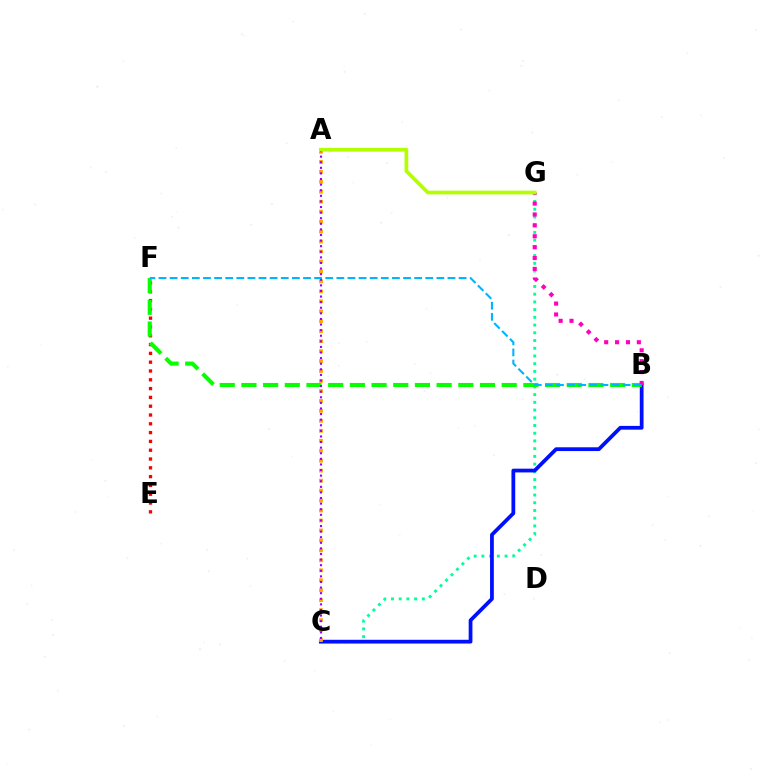{('E', 'F'): [{'color': '#ff0000', 'line_style': 'dotted', 'thickness': 2.39}], ('C', 'G'): [{'color': '#00ff9d', 'line_style': 'dotted', 'thickness': 2.1}], ('B', 'C'): [{'color': '#0010ff', 'line_style': 'solid', 'thickness': 2.71}], ('B', 'F'): [{'color': '#08ff00', 'line_style': 'dashed', 'thickness': 2.95}, {'color': '#00b5ff', 'line_style': 'dashed', 'thickness': 1.51}], ('B', 'G'): [{'color': '#ff00bd', 'line_style': 'dotted', 'thickness': 2.96}], ('A', 'C'): [{'color': '#ffa500', 'line_style': 'dotted', 'thickness': 2.71}, {'color': '#9b00ff', 'line_style': 'dotted', 'thickness': 1.52}], ('A', 'G'): [{'color': '#b3ff00', 'line_style': 'solid', 'thickness': 2.66}]}